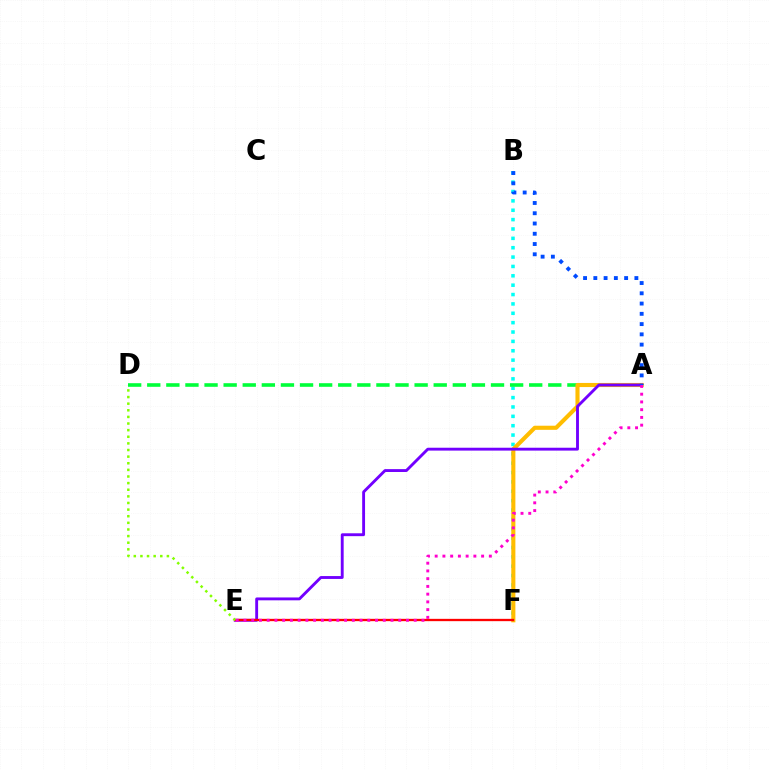{('B', 'F'): [{'color': '#00fff6', 'line_style': 'dotted', 'thickness': 2.55}], ('A', 'D'): [{'color': '#00ff39', 'line_style': 'dashed', 'thickness': 2.59}], ('A', 'F'): [{'color': '#ffbd00', 'line_style': 'solid', 'thickness': 2.96}], ('A', 'E'): [{'color': '#7200ff', 'line_style': 'solid', 'thickness': 2.07}, {'color': '#ff00cf', 'line_style': 'dotted', 'thickness': 2.1}], ('E', 'F'): [{'color': '#ff0000', 'line_style': 'solid', 'thickness': 1.67}], ('D', 'E'): [{'color': '#84ff00', 'line_style': 'dotted', 'thickness': 1.8}], ('A', 'B'): [{'color': '#004bff', 'line_style': 'dotted', 'thickness': 2.79}]}